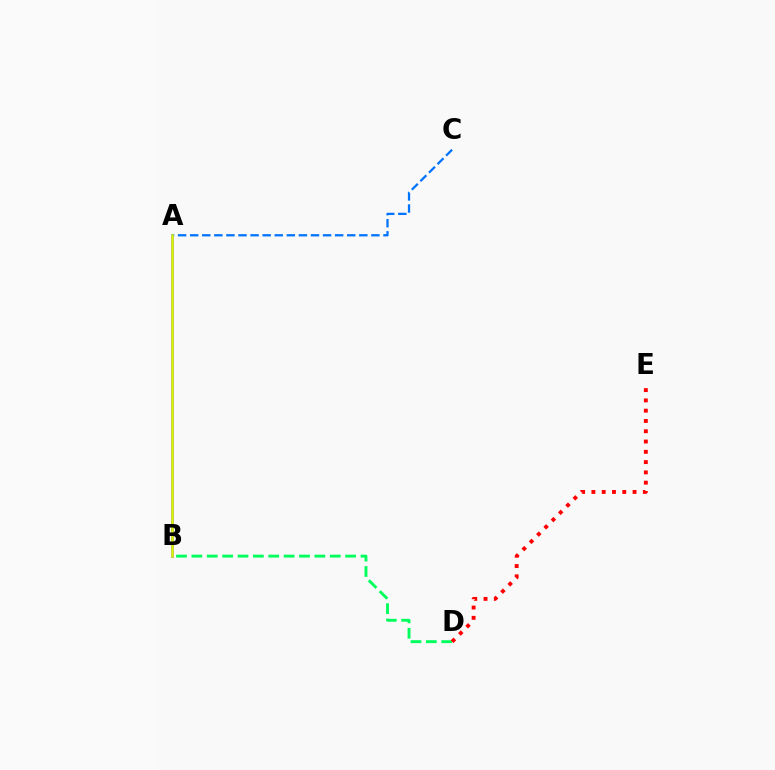{('B', 'D'): [{'color': '#00ff5c', 'line_style': 'dashed', 'thickness': 2.09}], ('A', 'B'): [{'color': '#b900ff', 'line_style': 'solid', 'thickness': 1.84}, {'color': '#d1ff00', 'line_style': 'solid', 'thickness': 1.81}], ('A', 'C'): [{'color': '#0074ff', 'line_style': 'dashed', 'thickness': 1.64}], ('D', 'E'): [{'color': '#ff0000', 'line_style': 'dotted', 'thickness': 2.79}]}